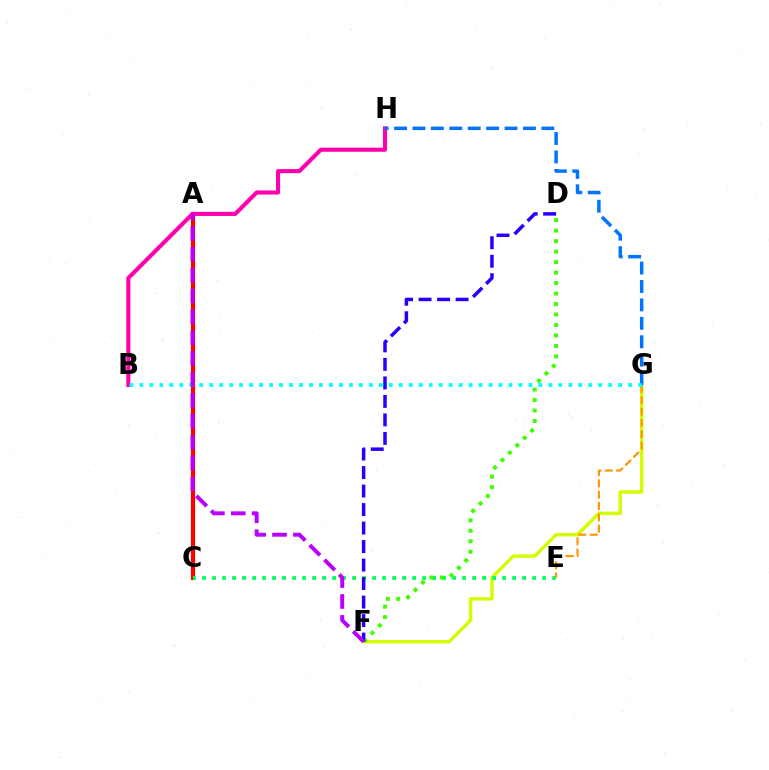{('A', 'C'): [{'color': '#ff0000', 'line_style': 'solid', 'thickness': 3.0}], ('F', 'G'): [{'color': '#d1ff00', 'line_style': 'solid', 'thickness': 2.46}], ('C', 'E'): [{'color': '#00ff5c', 'line_style': 'dotted', 'thickness': 2.72}], ('B', 'H'): [{'color': '#ff00ac', 'line_style': 'solid', 'thickness': 2.95}], ('E', 'G'): [{'color': '#ff9400', 'line_style': 'dashed', 'thickness': 1.54}], ('G', 'H'): [{'color': '#0074ff', 'line_style': 'dashed', 'thickness': 2.5}], ('D', 'F'): [{'color': '#3dff00', 'line_style': 'dotted', 'thickness': 2.85}, {'color': '#2500ff', 'line_style': 'dashed', 'thickness': 2.51}], ('B', 'G'): [{'color': '#00fff6', 'line_style': 'dotted', 'thickness': 2.71}], ('A', 'F'): [{'color': '#b900ff', 'line_style': 'dashed', 'thickness': 2.84}]}